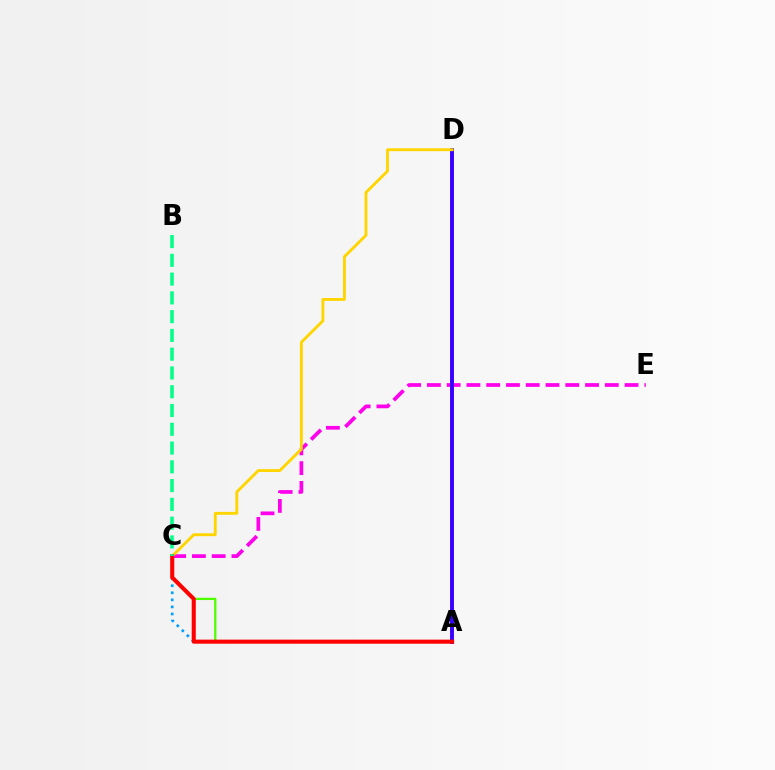{('C', 'E'): [{'color': '#ff00ed', 'line_style': 'dashed', 'thickness': 2.69}], ('A', 'C'): [{'color': '#009eff', 'line_style': 'dotted', 'thickness': 1.92}, {'color': '#4fff00', 'line_style': 'solid', 'thickness': 1.65}, {'color': '#ff0000', 'line_style': 'solid', 'thickness': 2.93}], ('A', 'D'): [{'color': '#3700ff', 'line_style': 'solid', 'thickness': 2.82}], ('C', 'D'): [{'color': '#ffd500', 'line_style': 'solid', 'thickness': 2.07}], ('B', 'C'): [{'color': '#00ff86', 'line_style': 'dashed', 'thickness': 2.55}]}